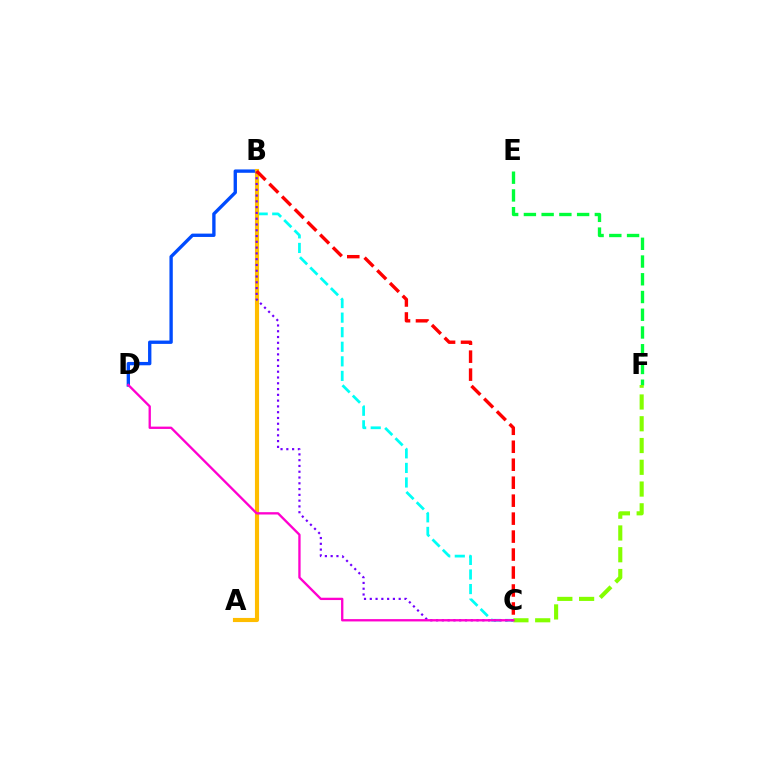{('B', 'D'): [{'color': '#004bff', 'line_style': 'solid', 'thickness': 2.41}], ('B', 'C'): [{'color': '#00fff6', 'line_style': 'dashed', 'thickness': 1.98}, {'color': '#7200ff', 'line_style': 'dotted', 'thickness': 1.57}, {'color': '#ff0000', 'line_style': 'dashed', 'thickness': 2.44}], ('A', 'B'): [{'color': '#ffbd00', 'line_style': 'solid', 'thickness': 2.97}], ('E', 'F'): [{'color': '#00ff39', 'line_style': 'dashed', 'thickness': 2.41}], ('C', 'F'): [{'color': '#84ff00', 'line_style': 'dashed', 'thickness': 2.96}], ('C', 'D'): [{'color': '#ff00cf', 'line_style': 'solid', 'thickness': 1.68}]}